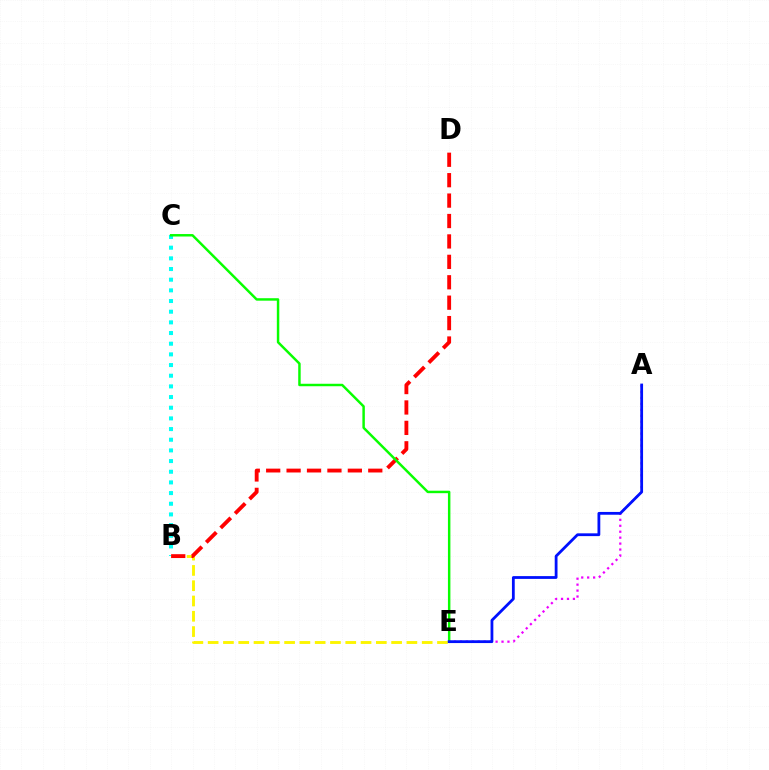{('B', 'C'): [{'color': '#00fff6', 'line_style': 'dotted', 'thickness': 2.9}], ('A', 'E'): [{'color': '#ee00ff', 'line_style': 'dotted', 'thickness': 1.61}, {'color': '#0010ff', 'line_style': 'solid', 'thickness': 2.01}], ('B', 'E'): [{'color': '#fcf500', 'line_style': 'dashed', 'thickness': 2.08}], ('B', 'D'): [{'color': '#ff0000', 'line_style': 'dashed', 'thickness': 2.77}], ('C', 'E'): [{'color': '#08ff00', 'line_style': 'solid', 'thickness': 1.77}]}